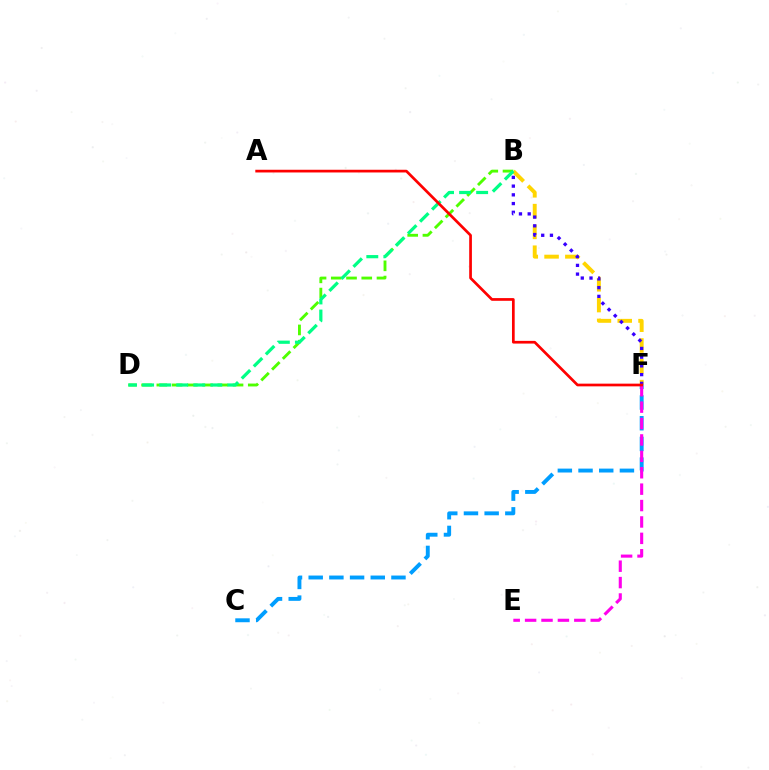{('B', 'D'): [{'color': '#4fff00', 'line_style': 'dashed', 'thickness': 2.07}, {'color': '#00ff86', 'line_style': 'dashed', 'thickness': 2.32}], ('B', 'F'): [{'color': '#ffd500', 'line_style': 'dashed', 'thickness': 2.83}, {'color': '#3700ff', 'line_style': 'dotted', 'thickness': 2.37}], ('C', 'F'): [{'color': '#009eff', 'line_style': 'dashed', 'thickness': 2.81}], ('E', 'F'): [{'color': '#ff00ed', 'line_style': 'dashed', 'thickness': 2.23}], ('A', 'F'): [{'color': '#ff0000', 'line_style': 'solid', 'thickness': 1.95}]}